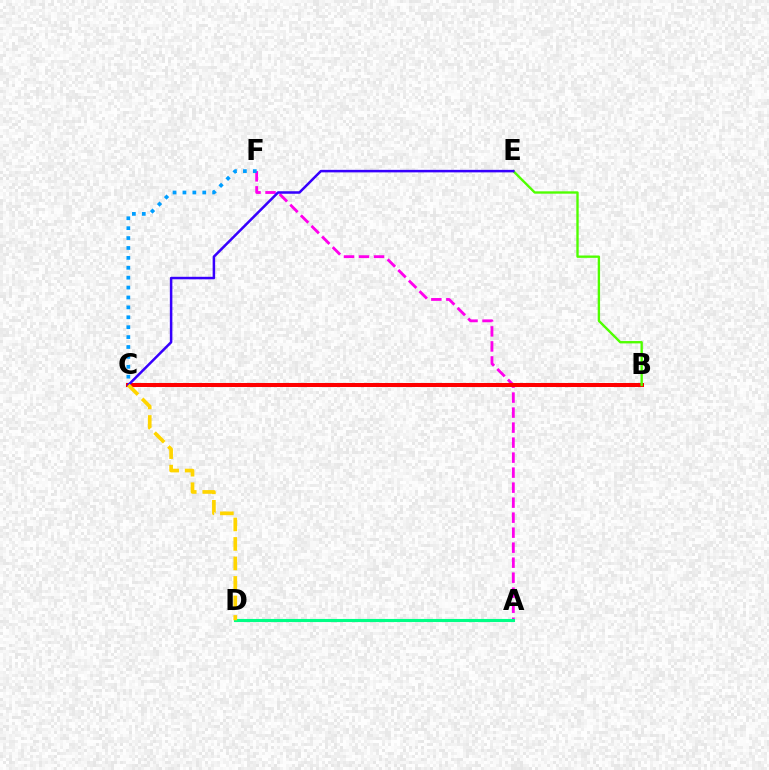{('A', 'F'): [{'color': '#ff00ed', 'line_style': 'dashed', 'thickness': 2.04}], ('C', 'F'): [{'color': '#009eff', 'line_style': 'dotted', 'thickness': 2.69}], ('B', 'C'): [{'color': '#ff0000', 'line_style': 'solid', 'thickness': 2.9}], ('A', 'D'): [{'color': '#00ff86', 'line_style': 'solid', 'thickness': 2.23}], ('B', 'E'): [{'color': '#4fff00', 'line_style': 'solid', 'thickness': 1.7}], ('C', 'E'): [{'color': '#3700ff', 'line_style': 'solid', 'thickness': 1.81}], ('C', 'D'): [{'color': '#ffd500', 'line_style': 'dashed', 'thickness': 2.65}]}